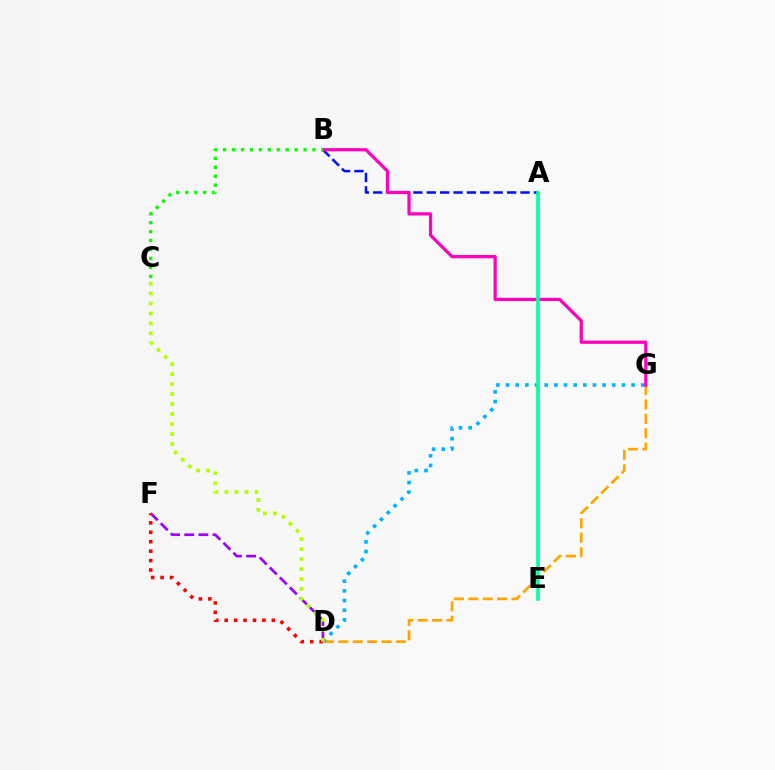{('D', 'G'): [{'color': '#ffa500', 'line_style': 'dashed', 'thickness': 1.96}, {'color': '#00b5ff', 'line_style': 'dotted', 'thickness': 2.62}], ('D', 'F'): [{'color': '#9b00ff', 'line_style': 'dashed', 'thickness': 1.92}, {'color': '#ff0000', 'line_style': 'dotted', 'thickness': 2.56}], ('A', 'B'): [{'color': '#0010ff', 'line_style': 'dashed', 'thickness': 1.82}], ('B', 'G'): [{'color': '#ff00bd', 'line_style': 'solid', 'thickness': 2.33}], ('A', 'E'): [{'color': '#00ff9d', 'line_style': 'solid', 'thickness': 2.56}], ('B', 'C'): [{'color': '#08ff00', 'line_style': 'dotted', 'thickness': 2.43}], ('C', 'D'): [{'color': '#b3ff00', 'line_style': 'dotted', 'thickness': 2.71}]}